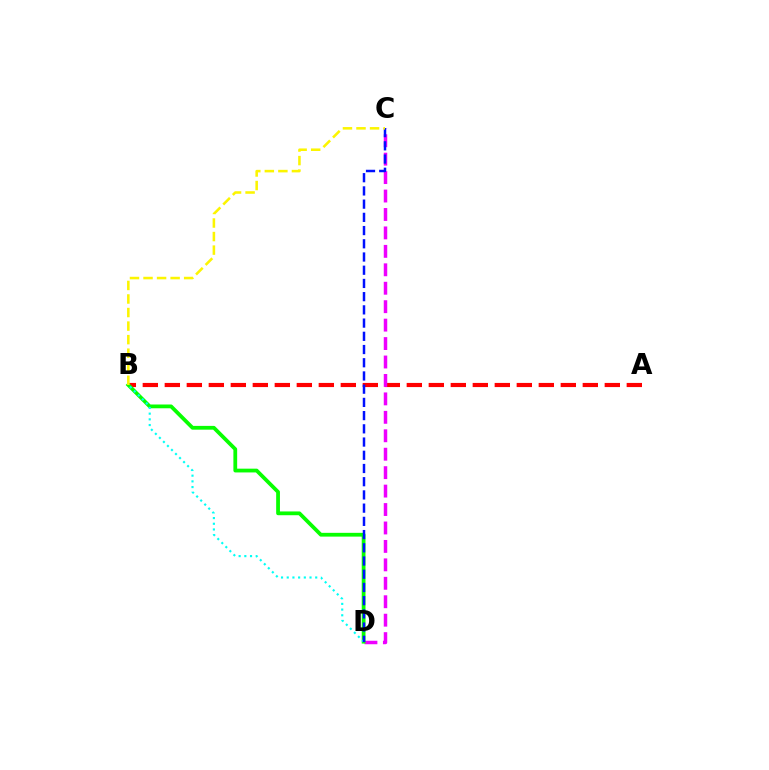{('A', 'B'): [{'color': '#ff0000', 'line_style': 'dashed', 'thickness': 2.99}], ('C', 'D'): [{'color': '#ee00ff', 'line_style': 'dashed', 'thickness': 2.51}, {'color': '#0010ff', 'line_style': 'dashed', 'thickness': 1.8}], ('B', 'D'): [{'color': '#08ff00', 'line_style': 'solid', 'thickness': 2.72}, {'color': '#00fff6', 'line_style': 'dotted', 'thickness': 1.55}], ('B', 'C'): [{'color': '#fcf500', 'line_style': 'dashed', 'thickness': 1.84}]}